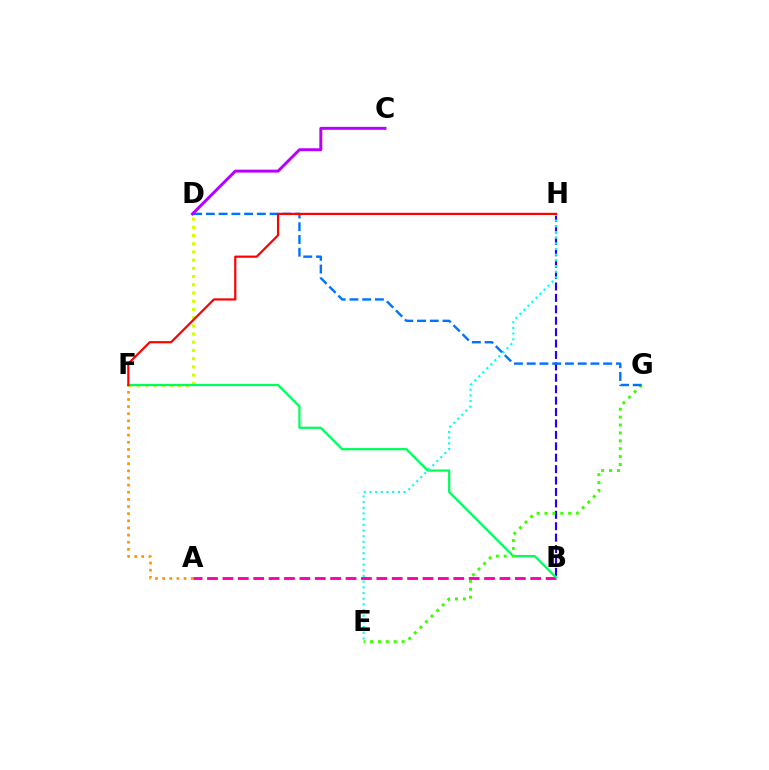{('D', 'F'): [{'color': '#d1ff00', 'line_style': 'dotted', 'thickness': 2.23}], ('A', 'F'): [{'color': '#ff9400', 'line_style': 'dotted', 'thickness': 1.94}], ('B', 'H'): [{'color': '#2500ff', 'line_style': 'dashed', 'thickness': 1.55}], ('A', 'B'): [{'color': '#ff00ac', 'line_style': 'dashed', 'thickness': 2.09}], ('B', 'F'): [{'color': '#00ff5c', 'line_style': 'solid', 'thickness': 1.62}], ('E', 'H'): [{'color': '#00fff6', 'line_style': 'dotted', 'thickness': 1.54}], ('E', 'G'): [{'color': '#3dff00', 'line_style': 'dotted', 'thickness': 2.15}], ('D', 'G'): [{'color': '#0074ff', 'line_style': 'dashed', 'thickness': 1.73}], ('C', 'D'): [{'color': '#b900ff', 'line_style': 'solid', 'thickness': 2.12}], ('F', 'H'): [{'color': '#ff0000', 'line_style': 'solid', 'thickness': 1.58}]}